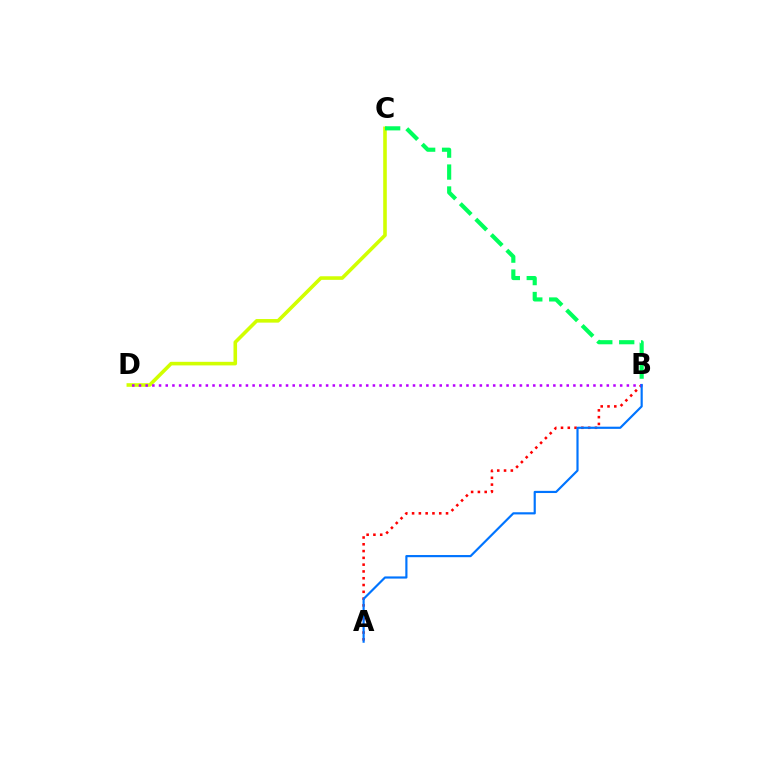{('A', 'B'): [{'color': '#ff0000', 'line_style': 'dotted', 'thickness': 1.84}, {'color': '#0074ff', 'line_style': 'solid', 'thickness': 1.56}], ('C', 'D'): [{'color': '#d1ff00', 'line_style': 'solid', 'thickness': 2.58}], ('B', 'D'): [{'color': '#b900ff', 'line_style': 'dotted', 'thickness': 1.82}], ('B', 'C'): [{'color': '#00ff5c', 'line_style': 'dashed', 'thickness': 2.98}]}